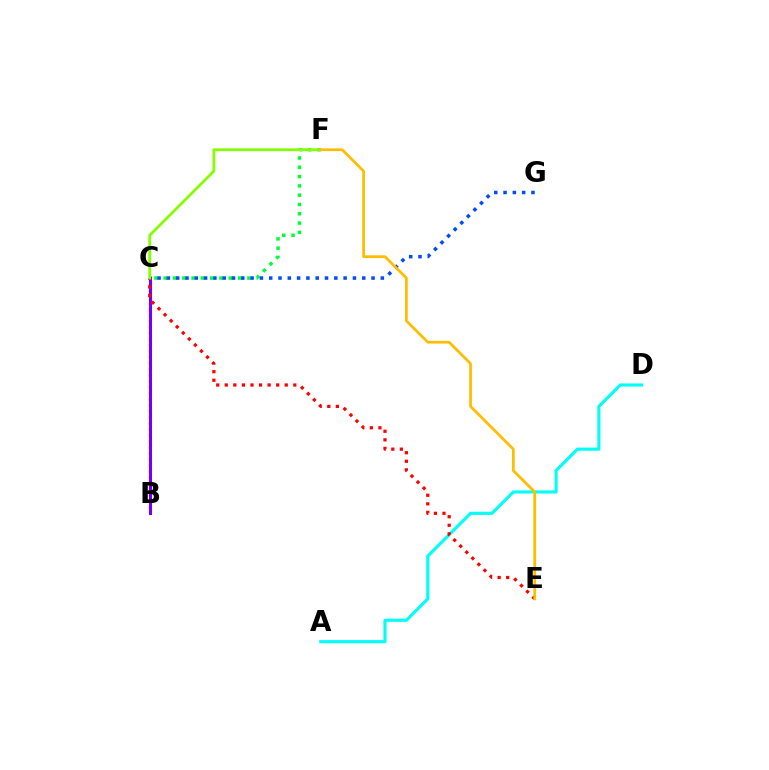{('A', 'D'): [{'color': '#00fff6', 'line_style': 'solid', 'thickness': 2.25}], ('C', 'F'): [{'color': '#00ff39', 'line_style': 'dotted', 'thickness': 2.53}, {'color': '#84ff00', 'line_style': 'solid', 'thickness': 2.01}], ('B', 'C'): [{'color': '#ff00cf', 'line_style': 'dotted', 'thickness': 1.63}, {'color': '#7200ff', 'line_style': 'solid', 'thickness': 2.22}], ('C', 'G'): [{'color': '#004bff', 'line_style': 'dotted', 'thickness': 2.53}], ('C', 'E'): [{'color': '#ff0000', 'line_style': 'dotted', 'thickness': 2.33}], ('E', 'F'): [{'color': '#ffbd00', 'line_style': 'solid', 'thickness': 1.97}]}